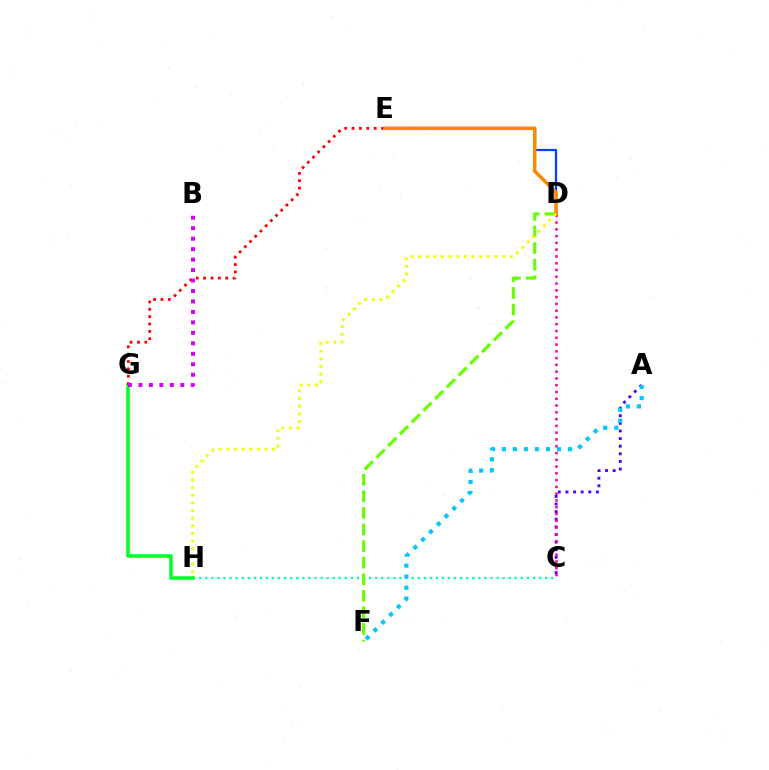{('C', 'H'): [{'color': '#00ffaf', 'line_style': 'dotted', 'thickness': 1.65}], ('G', 'H'): [{'color': '#00ff27', 'line_style': 'solid', 'thickness': 2.53}], ('D', 'F'): [{'color': '#66ff00', 'line_style': 'dashed', 'thickness': 2.25}], ('E', 'G'): [{'color': '#ff0000', 'line_style': 'dotted', 'thickness': 2.0}], ('B', 'G'): [{'color': '#d600ff', 'line_style': 'dotted', 'thickness': 2.84}], ('D', 'E'): [{'color': '#003fff', 'line_style': 'solid', 'thickness': 1.62}, {'color': '#ff8800', 'line_style': 'solid', 'thickness': 2.51}], ('A', 'C'): [{'color': '#4f00ff', 'line_style': 'dotted', 'thickness': 2.07}], ('A', 'F'): [{'color': '#00c7ff', 'line_style': 'dotted', 'thickness': 2.99}], ('C', 'D'): [{'color': '#ff00a0', 'line_style': 'dotted', 'thickness': 1.84}], ('D', 'H'): [{'color': '#eeff00', 'line_style': 'dotted', 'thickness': 2.08}]}